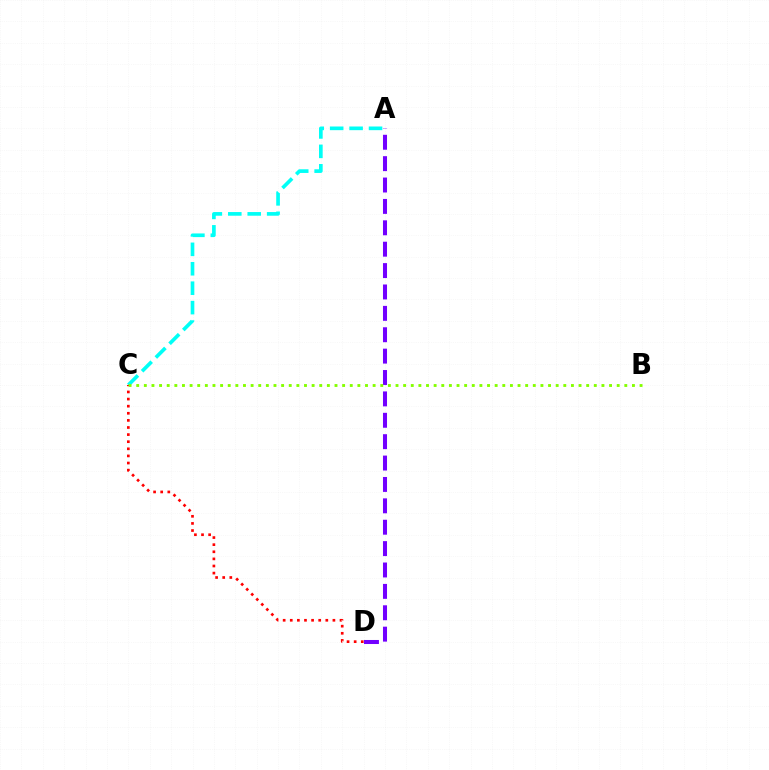{('A', 'D'): [{'color': '#7200ff', 'line_style': 'dashed', 'thickness': 2.91}], ('A', 'C'): [{'color': '#00fff6', 'line_style': 'dashed', 'thickness': 2.64}], ('C', 'D'): [{'color': '#ff0000', 'line_style': 'dotted', 'thickness': 1.93}], ('B', 'C'): [{'color': '#84ff00', 'line_style': 'dotted', 'thickness': 2.07}]}